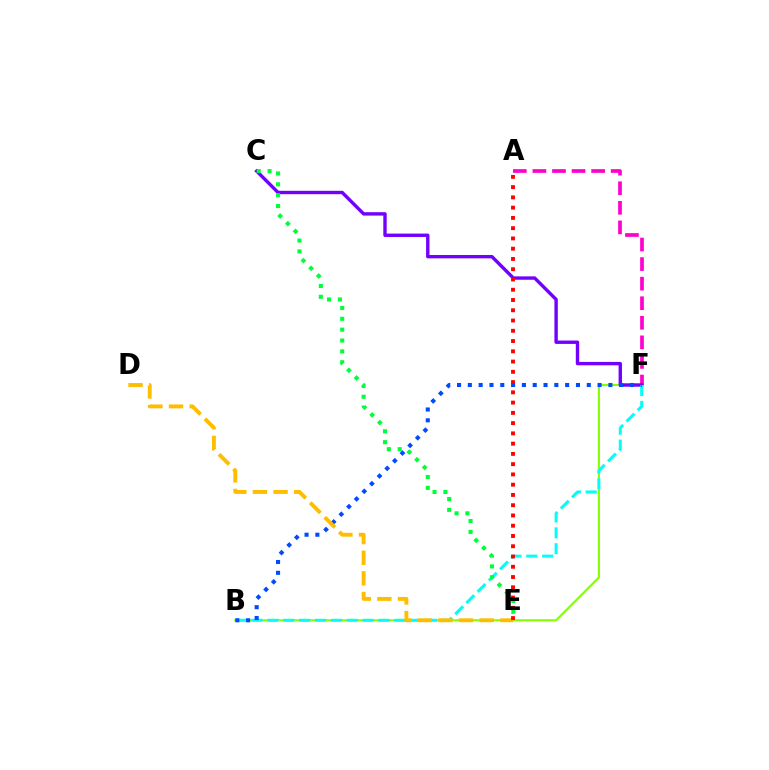{('B', 'F'): [{'color': '#84ff00', 'line_style': 'solid', 'thickness': 1.5}, {'color': '#00fff6', 'line_style': 'dashed', 'thickness': 2.15}, {'color': '#004bff', 'line_style': 'dotted', 'thickness': 2.94}], ('A', 'F'): [{'color': '#ff00cf', 'line_style': 'dashed', 'thickness': 2.66}], ('C', 'F'): [{'color': '#7200ff', 'line_style': 'solid', 'thickness': 2.44}], ('C', 'E'): [{'color': '#00ff39', 'line_style': 'dotted', 'thickness': 2.95}], ('D', 'E'): [{'color': '#ffbd00', 'line_style': 'dashed', 'thickness': 2.8}], ('A', 'E'): [{'color': '#ff0000', 'line_style': 'dotted', 'thickness': 2.79}]}